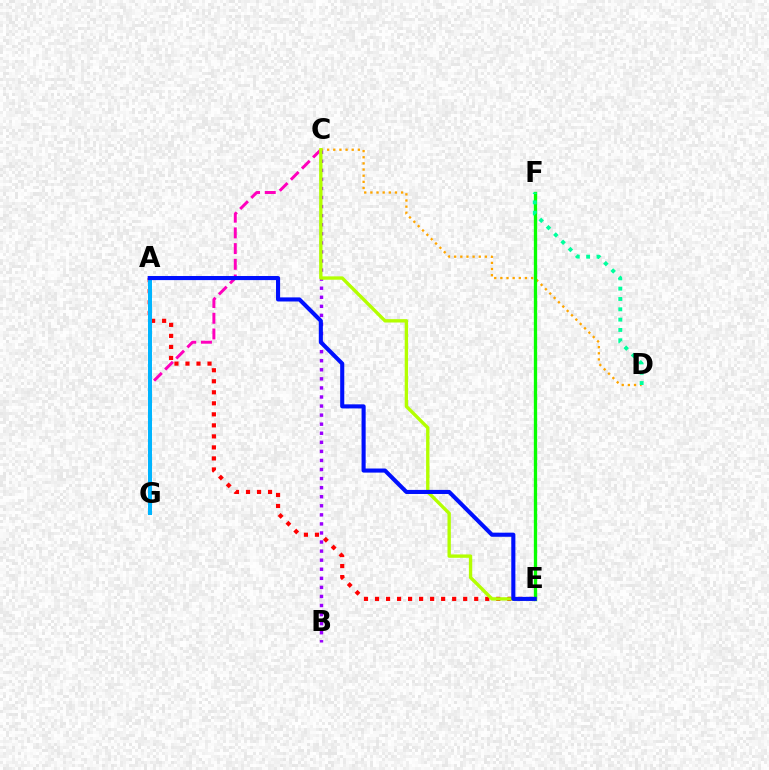{('C', 'G'): [{'color': '#ff00bd', 'line_style': 'dashed', 'thickness': 2.13}], ('C', 'D'): [{'color': '#ffa500', 'line_style': 'dotted', 'thickness': 1.67}], ('A', 'E'): [{'color': '#ff0000', 'line_style': 'dotted', 'thickness': 2.99}, {'color': '#0010ff', 'line_style': 'solid', 'thickness': 2.95}], ('E', 'F'): [{'color': '#08ff00', 'line_style': 'solid', 'thickness': 2.38}], ('B', 'C'): [{'color': '#9b00ff', 'line_style': 'dotted', 'thickness': 2.46}], ('D', 'F'): [{'color': '#00ff9d', 'line_style': 'dotted', 'thickness': 2.81}], ('A', 'G'): [{'color': '#00b5ff', 'line_style': 'solid', 'thickness': 2.88}], ('C', 'E'): [{'color': '#b3ff00', 'line_style': 'solid', 'thickness': 2.42}]}